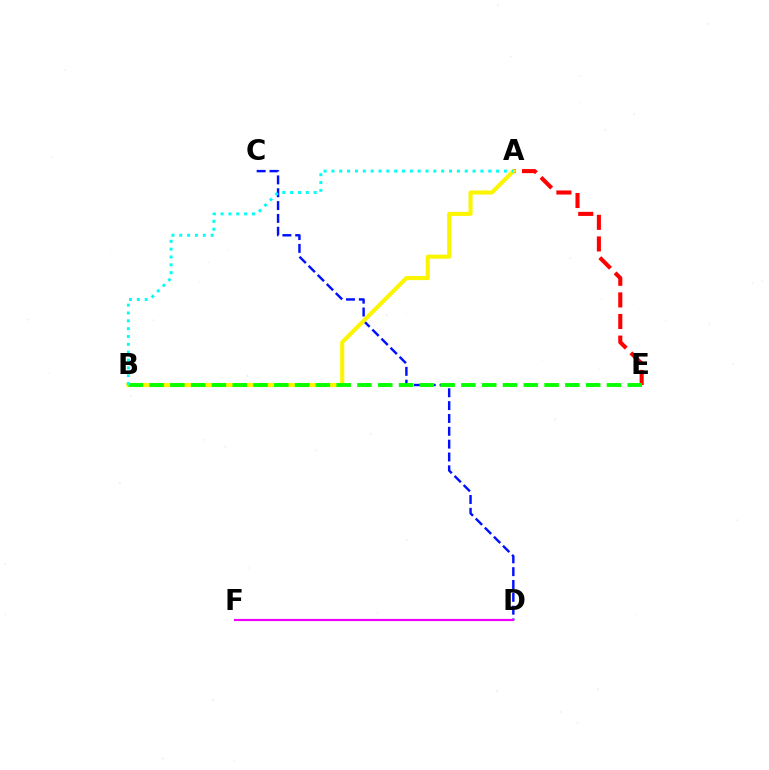{('C', 'D'): [{'color': '#0010ff', 'line_style': 'dashed', 'thickness': 1.74}], ('D', 'F'): [{'color': '#ee00ff', 'line_style': 'solid', 'thickness': 1.57}], ('A', 'E'): [{'color': '#ff0000', 'line_style': 'dashed', 'thickness': 2.94}], ('A', 'B'): [{'color': '#fcf500', 'line_style': 'solid', 'thickness': 2.94}, {'color': '#00fff6', 'line_style': 'dotted', 'thickness': 2.13}], ('B', 'E'): [{'color': '#08ff00', 'line_style': 'dashed', 'thickness': 2.82}]}